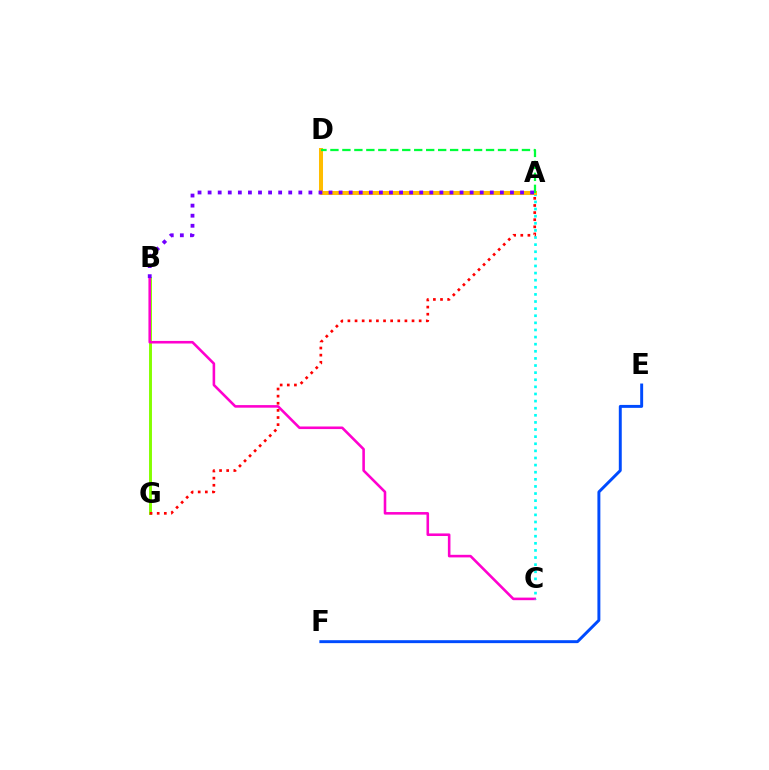{('B', 'G'): [{'color': '#84ff00', 'line_style': 'solid', 'thickness': 2.11}], ('B', 'C'): [{'color': '#ff00cf', 'line_style': 'solid', 'thickness': 1.86}], ('A', 'C'): [{'color': '#00fff6', 'line_style': 'dotted', 'thickness': 1.93}], ('A', 'D'): [{'color': '#ffbd00', 'line_style': 'solid', 'thickness': 2.89}, {'color': '#00ff39', 'line_style': 'dashed', 'thickness': 1.63}], ('A', 'G'): [{'color': '#ff0000', 'line_style': 'dotted', 'thickness': 1.94}], ('A', 'B'): [{'color': '#7200ff', 'line_style': 'dotted', 'thickness': 2.74}], ('E', 'F'): [{'color': '#004bff', 'line_style': 'solid', 'thickness': 2.12}]}